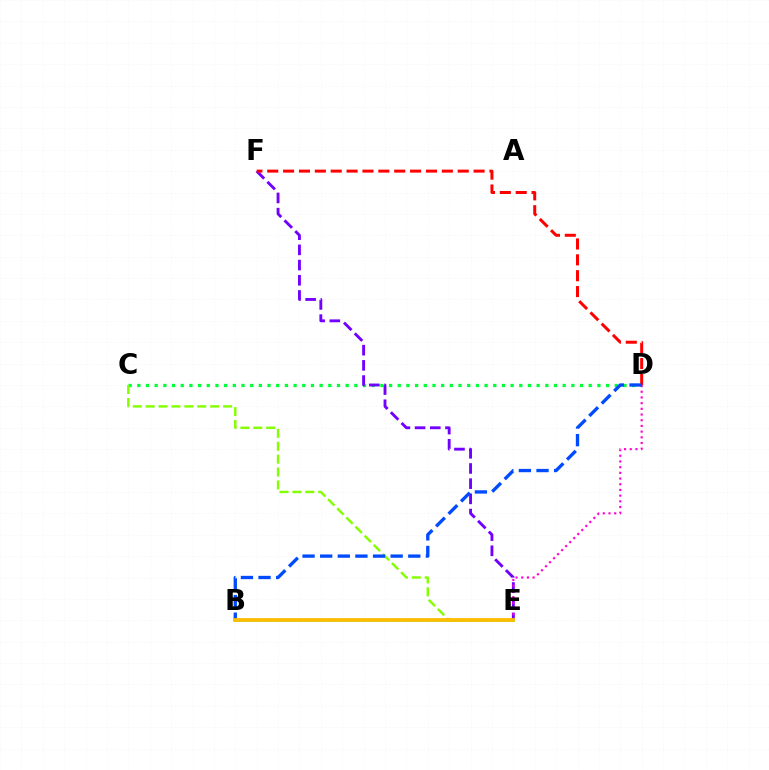{('C', 'D'): [{'color': '#00ff39', 'line_style': 'dotted', 'thickness': 2.36}], ('E', 'F'): [{'color': '#7200ff', 'line_style': 'dashed', 'thickness': 2.06}], ('B', 'E'): [{'color': '#00fff6', 'line_style': 'solid', 'thickness': 1.99}, {'color': '#ffbd00', 'line_style': 'solid', 'thickness': 2.73}], ('D', 'F'): [{'color': '#ff0000', 'line_style': 'dashed', 'thickness': 2.16}], ('C', 'E'): [{'color': '#84ff00', 'line_style': 'dashed', 'thickness': 1.75}], ('D', 'E'): [{'color': '#ff00cf', 'line_style': 'dotted', 'thickness': 1.55}], ('B', 'D'): [{'color': '#004bff', 'line_style': 'dashed', 'thickness': 2.39}]}